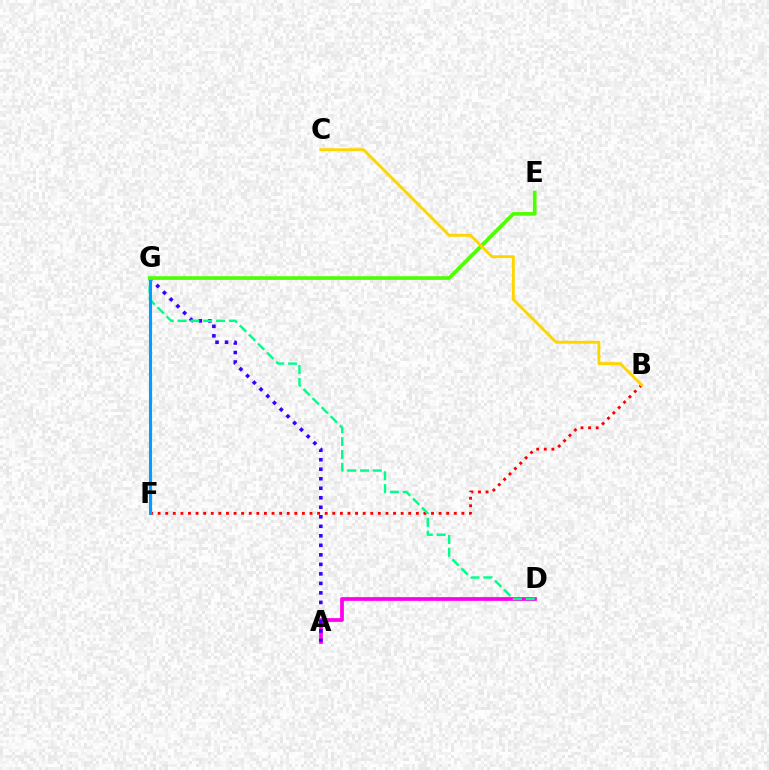{('A', 'D'): [{'color': '#ff00ed', 'line_style': 'solid', 'thickness': 2.7}], ('A', 'G'): [{'color': '#3700ff', 'line_style': 'dotted', 'thickness': 2.58}], ('B', 'F'): [{'color': '#ff0000', 'line_style': 'dotted', 'thickness': 2.06}], ('D', 'G'): [{'color': '#00ff86', 'line_style': 'dashed', 'thickness': 1.74}], ('F', 'G'): [{'color': '#009eff', 'line_style': 'solid', 'thickness': 2.23}], ('E', 'G'): [{'color': '#4fff00', 'line_style': 'solid', 'thickness': 2.65}], ('B', 'C'): [{'color': '#ffd500', 'line_style': 'solid', 'thickness': 2.08}]}